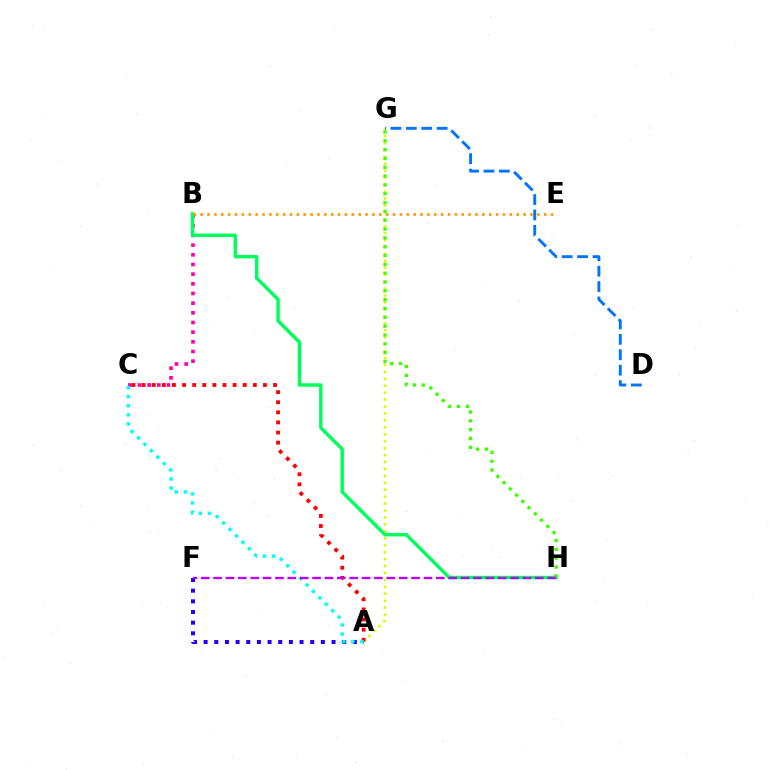{('A', 'G'): [{'color': '#d1ff00', 'line_style': 'dotted', 'thickness': 1.88}], ('B', 'C'): [{'color': '#ff00ac', 'line_style': 'dotted', 'thickness': 2.63}], ('B', 'H'): [{'color': '#00ff5c', 'line_style': 'solid', 'thickness': 2.47}], ('A', 'F'): [{'color': '#2500ff', 'line_style': 'dotted', 'thickness': 2.9}], ('G', 'H'): [{'color': '#3dff00', 'line_style': 'dotted', 'thickness': 2.4}], ('A', 'C'): [{'color': '#ff0000', 'line_style': 'dotted', 'thickness': 2.75}, {'color': '#00fff6', 'line_style': 'dotted', 'thickness': 2.47}], ('D', 'G'): [{'color': '#0074ff', 'line_style': 'dashed', 'thickness': 2.09}], ('F', 'H'): [{'color': '#b900ff', 'line_style': 'dashed', 'thickness': 1.68}], ('B', 'E'): [{'color': '#ff9400', 'line_style': 'dotted', 'thickness': 1.87}]}